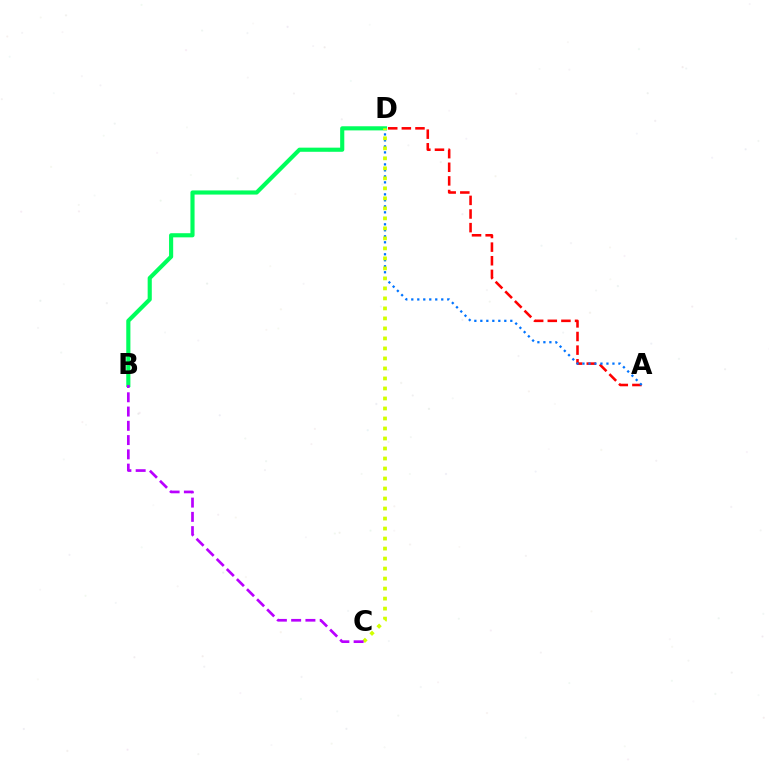{('A', 'D'): [{'color': '#ff0000', 'line_style': 'dashed', 'thickness': 1.85}, {'color': '#0074ff', 'line_style': 'dotted', 'thickness': 1.63}], ('B', 'D'): [{'color': '#00ff5c', 'line_style': 'solid', 'thickness': 2.98}], ('C', 'D'): [{'color': '#d1ff00', 'line_style': 'dotted', 'thickness': 2.72}], ('B', 'C'): [{'color': '#b900ff', 'line_style': 'dashed', 'thickness': 1.94}]}